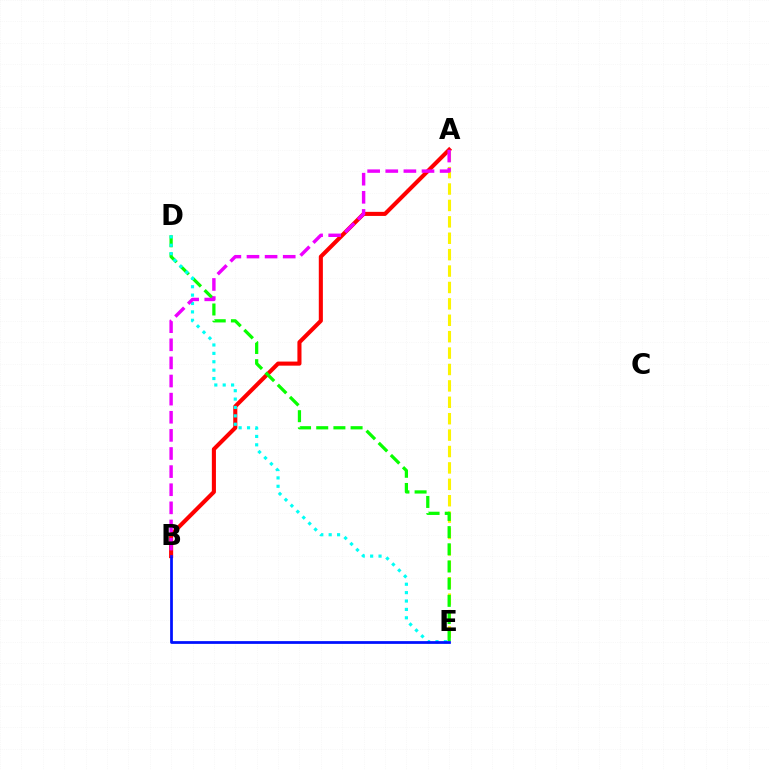{('A', 'B'): [{'color': '#ff0000', 'line_style': 'solid', 'thickness': 2.94}, {'color': '#ee00ff', 'line_style': 'dashed', 'thickness': 2.46}], ('A', 'E'): [{'color': '#fcf500', 'line_style': 'dashed', 'thickness': 2.23}], ('D', 'E'): [{'color': '#08ff00', 'line_style': 'dashed', 'thickness': 2.33}, {'color': '#00fff6', 'line_style': 'dotted', 'thickness': 2.28}], ('B', 'E'): [{'color': '#0010ff', 'line_style': 'solid', 'thickness': 1.98}]}